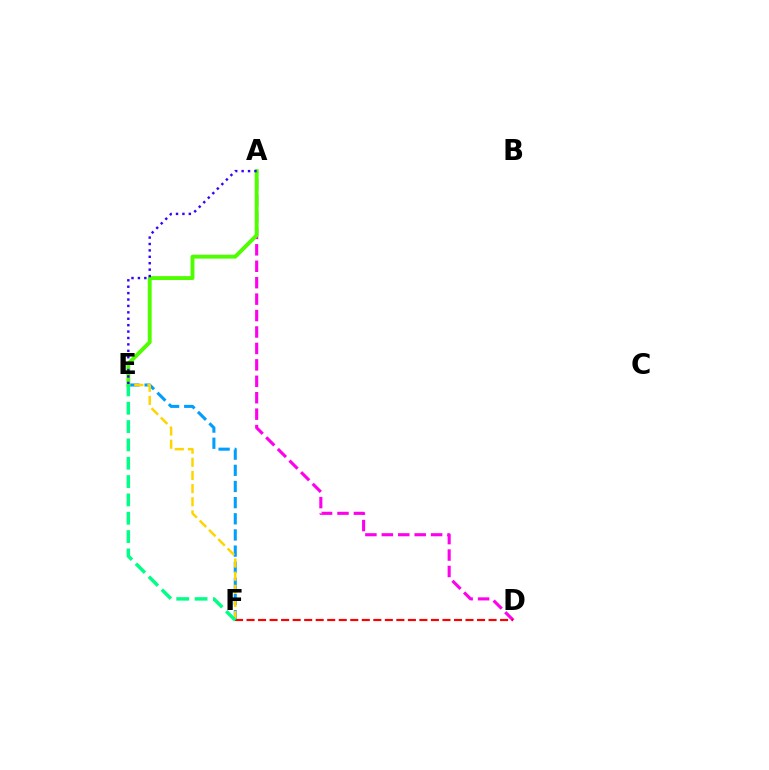{('E', 'F'): [{'color': '#009eff', 'line_style': 'dashed', 'thickness': 2.19}, {'color': '#ffd500', 'line_style': 'dashed', 'thickness': 1.79}, {'color': '#00ff86', 'line_style': 'dashed', 'thickness': 2.49}], ('A', 'D'): [{'color': '#ff00ed', 'line_style': 'dashed', 'thickness': 2.23}], ('A', 'E'): [{'color': '#4fff00', 'line_style': 'solid', 'thickness': 2.81}, {'color': '#3700ff', 'line_style': 'dotted', 'thickness': 1.74}], ('D', 'F'): [{'color': '#ff0000', 'line_style': 'dashed', 'thickness': 1.57}]}